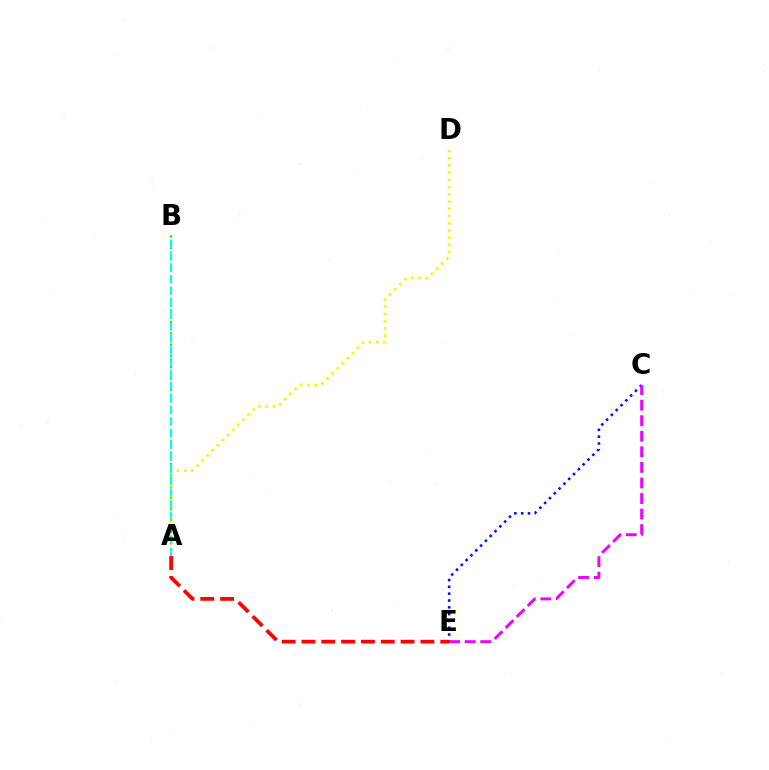{('C', 'E'): [{'color': '#0010ff', 'line_style': 'dotted', 'thickness': 1.85}, {'color': '#ee00ff', 'line_style': 'dashed', 'thickness': 2.11}], ('A', 'B'): [{'color': '#08ff00', 'line_style': 'dotted', 'thickness': 1.54}, {'color': '#00fff6', 'line_style': 'dashed', 'thickness': 1.61}], ('A', 'D'): [{'color': '#fcf500', 'line_style': 'dotted', 'thickness': 1.96}], ('A', 'E'): [{'color': '#ff0000', 'line_style': 'dashed', 'thickness': 2.69}]}